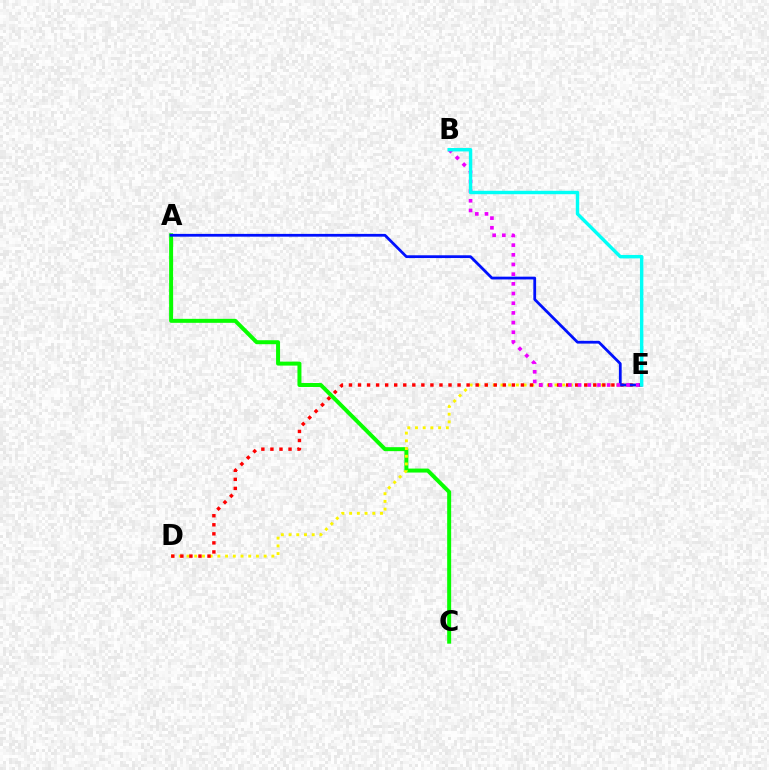{('A', 'C'): [{'color': '#08ff00', 'line_style': 'solid', 'thickness': 2.87}], ('D', 'E'): [{'color': '#fcf500', 'line_style': 'dotted', 'thickness': 2.1}, {'color': '#ff0000', 'line_style': 'dotted', 'thickness': 2.46}], ('A', 'E'): [{'color': '#0010ff', 'line_style': 'solid', 'thickness': 2.0}], ('B', 'E'): [{'color': '#ee00ff', 'line_style': 'dotted', 'thickness': 2.63}, {'color': '#00fff6', 'line_style': 'solid', 'thickness': 2.46}]}